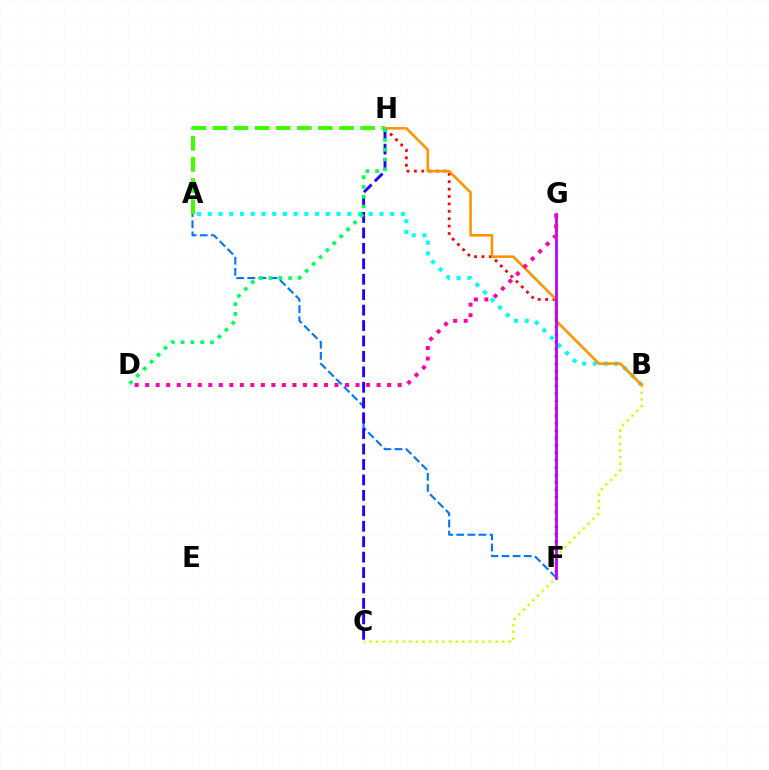{('A', 'F'): [{'color': '#0074ff', 'line_style': 'dashed', 'thickness': 1.51}], ('C', 'H'): [{'color': '#2500ff', 'line_style': 'dashed', 'thickness': 2.1}], ('F', 'H'): [{'color': '#ff0000', 'line_style': 'dotted', 'thickness': 2.01}], ('A', 'B'): [{'color': '#00fff6', 'line_style': 'dotted', 'thickness': 2.92}], ('B', 'C'): [{'color': '#d1ff00', 'line_style': 'dotted', 'thickness': 1.8}], ('B', 'H'): [{'color': '#ff9400', 'line_style': 'solid', 'thickness': 1.87}], ('F', 'G'): [{'color': '#b900ff', 'line_style': 'solid', 'thickness': 1.98}], ('A', 'H'): [{'color': '#3dff00', 'line_style': 'dashed', 'thickness': 2.87}], ('D', 'H'): [{'color': '#00ff5c', 'line_style': 'dotted', 'thickness': 2.65}], ('D', 'G'): [{'color': '#ff00ac', 'line_style': 'dotted', 'thickness': 2.86}]}